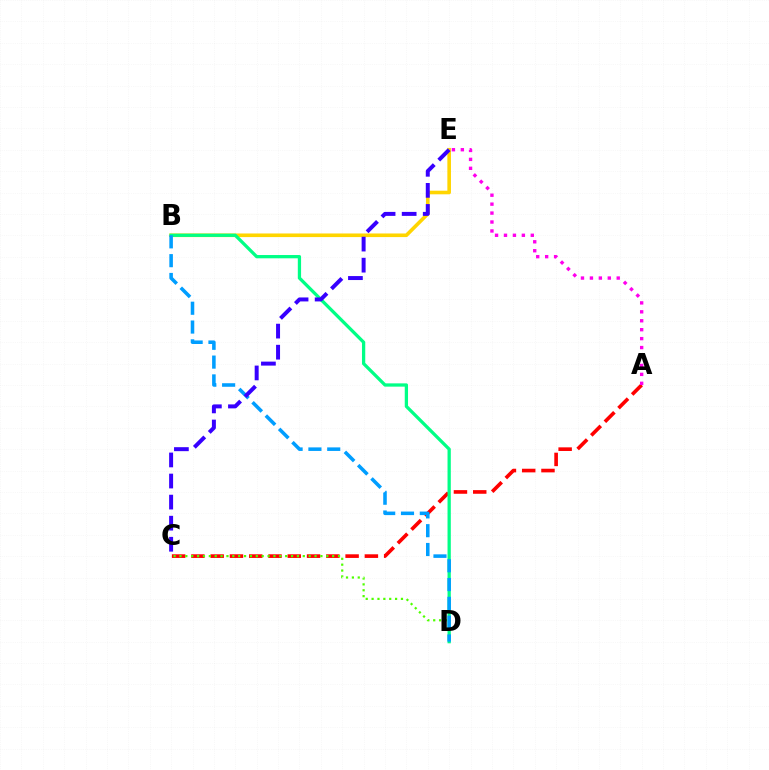{('B', 'E'): [{'color': '#ffd500', 'line_style': 'solid', 'thickness': 2.6}], ('A', 'C'): [{'color': '#ff0000', 'line_style': 'dashed', 'thickness': 2.62}], ('C', 'D'): [{'color': '#4fff00', 'line_style': 'dotted', 'thickness': 1.6}], ('B', 'D'): [{'color': '#00ff86', 'line_style': 'solid', 'thickness': 2.36}, {'color': '#009eff', 'line_style': 'dashed', 'thickness': 2.56}], ('A', 'E'): [{'color': '#ff00ed', 'line_style': 'dotted', 'thickness': 2.43}], ('C', 'E'): [{'color': '#3700ff', 'line_style': 'dashed', 'thickness': 2.86}]}